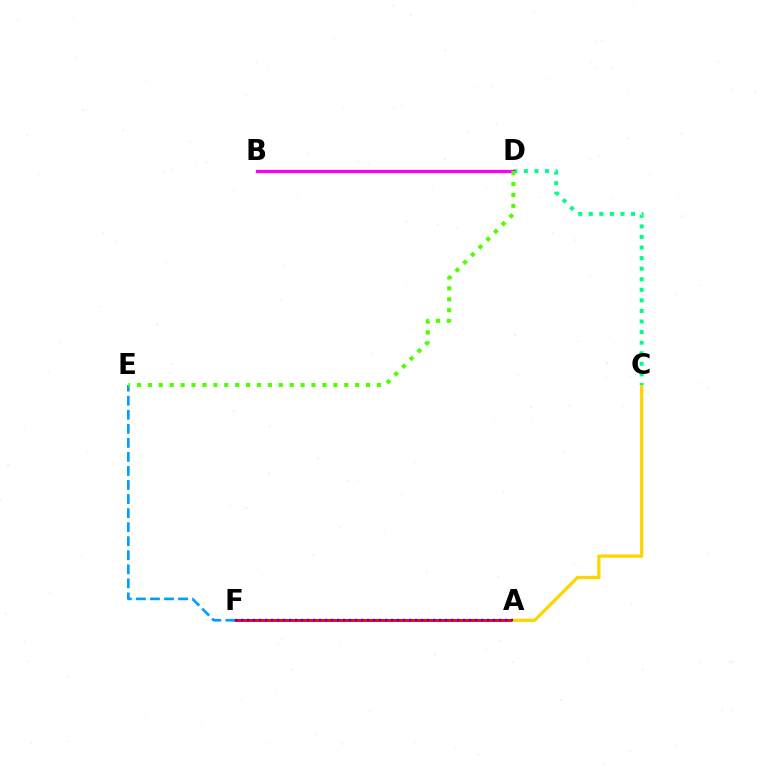{('A', 'F'): [{'color': '#ff0000', 'line_style': 'solid', 'thickness': 2.09}, {'color': '#3700ff', 'line_style': 'dotted', 'thickness': 1.63}], ('A', 'C'): [{'color': '#ffd500', 'line_style': 'solid', 'thickness': 2.35}], ('E', 'F'): [{'color': '#009eff', 'line_style': 'dashed', 'thickness': 1.91}], ('C', 'D'): [{'color': '#00ff86', 'line_style': 'dotted', 'thickness': 2.87}], ('B', 'D'): [{'color': '#ff00ed', 'line_style': 'solid', 'thickness': 2.35}], ('D', 'E'): [{'color': '#4fff00', 'line_style': 'dotted', 'thickness': 2.96}]}